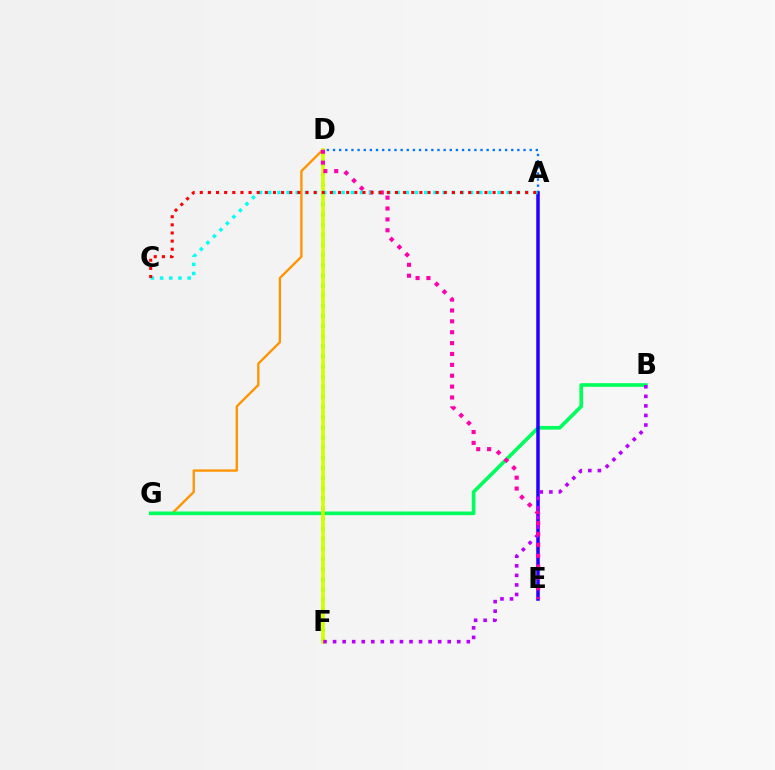{('D', 'G'): [{'color': '#ff9400', 'line_style': 'solid', 'thickness': 1.69}], ('A', 'D'): [{'color': '#0074ff', 'line_style': 'dotted', 'thickness': 1.67}], ('D', 'F'): [{'color': '#3dff00', 'line_style': 'dotted', 'thickness': 2.75}, {'color': '#d1ff00', 'line_style': 'solid', 'thickness': 2.63}], ('B', 'G'): [{'color': '#00ff5c', 'line_style': 'solid', 'thickness': 2.63}], ('A', 'E'): [{'color': '#2500ff', 'line_style': 'solid', 'thickness': 2.54}], ('B', 'F'): [{'color': '#b900ff', 'line_style': 'dotted', 'thickness': 2.6}], ('D', 'E'): [{'color': '#ff00ac', 'line_style': 'dotted', 'thickness': 2.96}], ('A', 'C'): [{'color': '#00fff6', 'line_style': 'dotted', 'thickness': 2.49}, {'color': '#ff0000', 'line_style': 'dotted', 'thickness': 2.21}]}